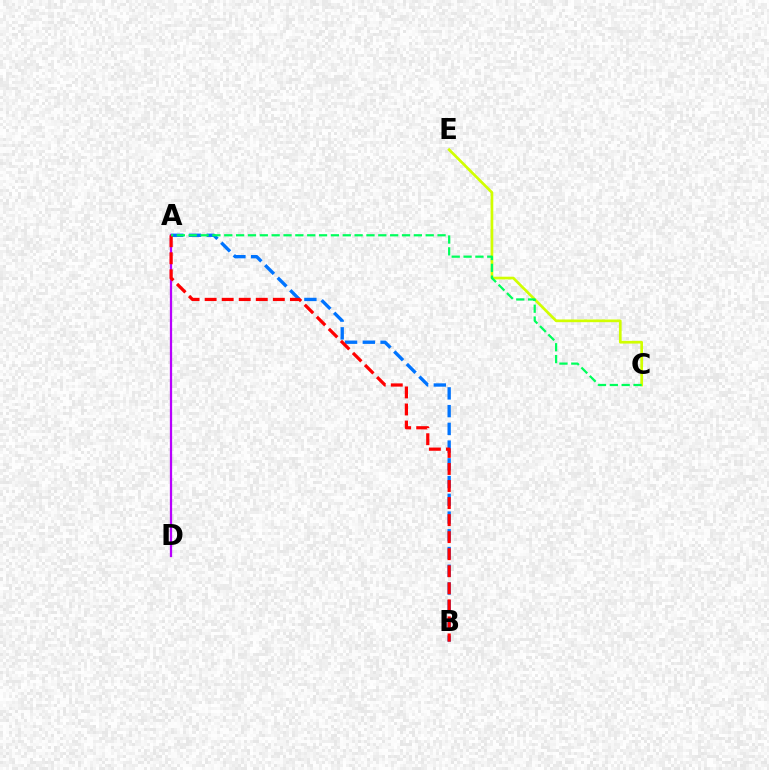{('A', 'D'): [{'color': '#b900ff', 'line_style': 'solid', 'thickness': 1.62}], ('C', 'E'): [{'color': '#d1ff00', 'line_style': 'solid', 'thickness': 1.94}], ('A', 'B'): [{'color': '#0074ff', 'line_style': 'dashed', 'thickness': 2.41}, {'color': '#ff0000', 'line_style': 'dashed', 'thickness': 2.32}], ('A', 'C'): [{'color': '#00ff5c', 'line_style': 'dashed', 'thickness': 1.61}]}